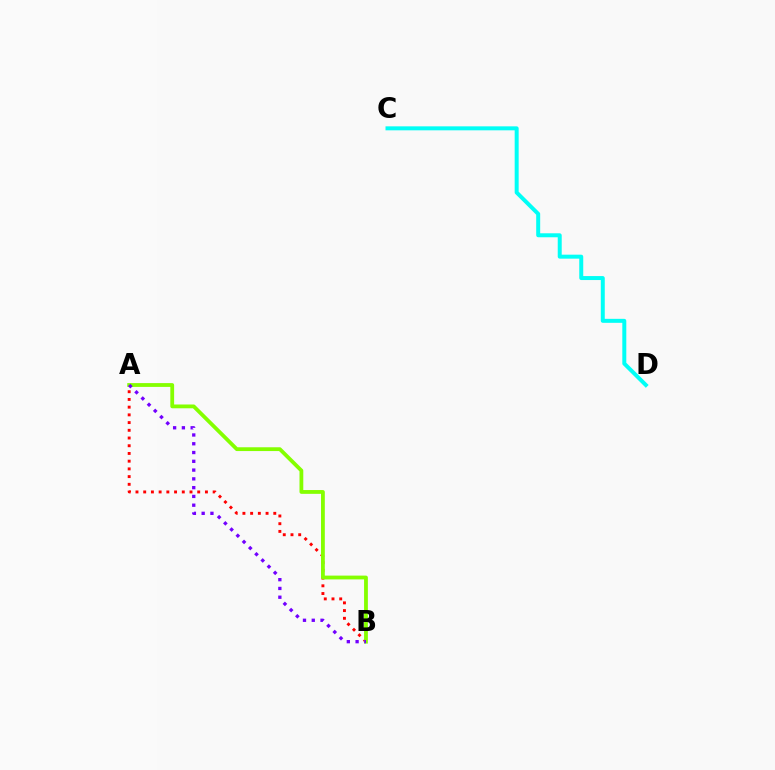{('A', 'B'): [{'color': '#ff0000', 'line_style': 'dotted', 'thickness': 2.1}, {'color': '#84ff00', 'line_style': 'solid', 'thickness': 2.73}, {'color': '#7200ff', 'line_style': 'dotted', 'thickness': 2.38}], ('C', 'D'): [{'color': '#00fff6', 'line_style': 'solid', 'thickness': 2.86}]}